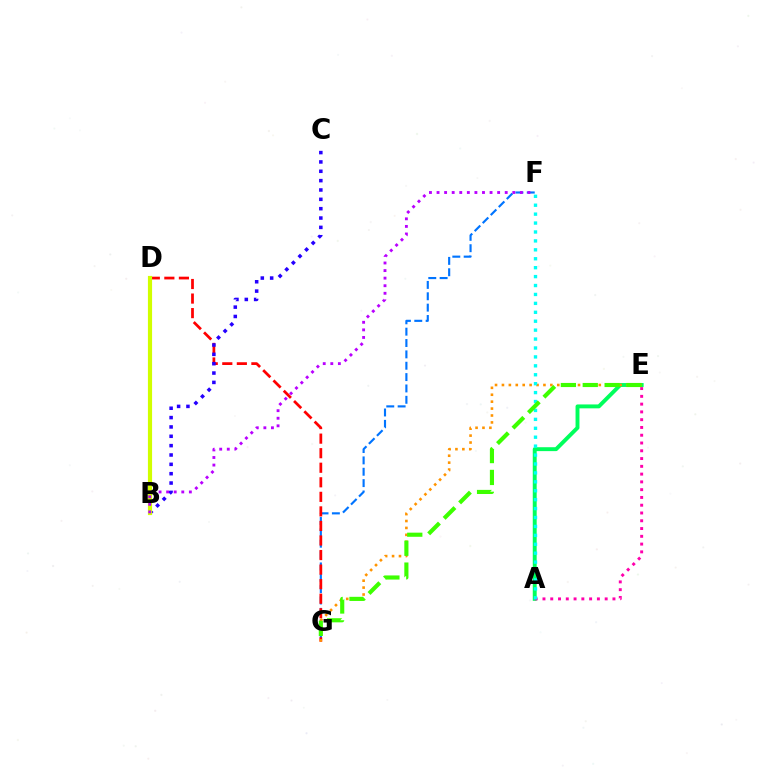{('A', 'E'): [{'color': '#00ff5c', 'line_style': 'solid', 'thickness': 2.81}, {'color': '#ff00ac', 'line_style': 'dotted', 'thickness': 2.11}], ('F', 'G'): [{'color': '#0074ff', 'line_style': 'dashed', 'thickness': 1.54}], ('D', 'G'): [{'color': '#ff0000', 'line_style': 'dashed', 'thickness': 1.98}], ('E', 'G'): [{'color': '#ff9400', 'line_style': 'dotted', 'thickness': 1.88}, {'color': '#3dff00', 'line_style': 'dashed', 'thickness': 2.97}], ('B', 'C'): [{'color': '#2500ff', 'line_style': 'dotted', 'thickness': 2.54}], ('B', 'D'): [{'color': '#d1ff00', 'line_style': 'solid', 'thickness': 3.0}], ('A', 'F'): [{'color': '#00fff6', 'line_style': 'dotted', 'thickness': 2.42}], ('B', 'F'): [{'color': '#b900ff', 'line_style': 'dotted', 'thickness': 2.06}]}